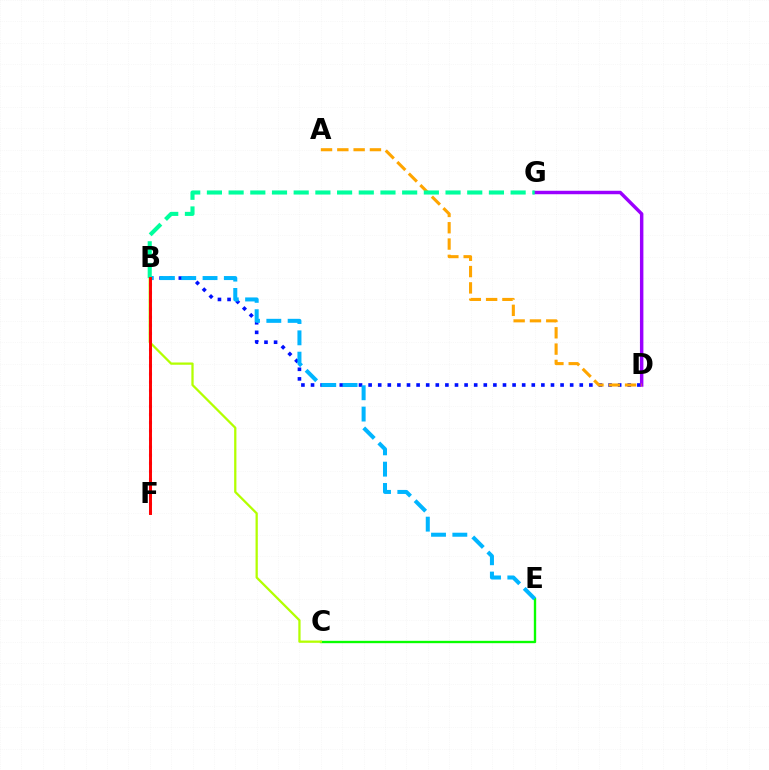{('C', 'E'): [{'color': '#08ff00', 'line_style': 'solid', 'thickness': 1.7}], ('B', 'D'): [{'color': '#0010ff', 'line_style': 'dotted', 'thickness': 2.61}], ('B', 'E'): [{'color': '#00b5ff', 'line_style': 'dashed', 'thickness': 2.9}], ('D', 'G'): [{'color': '#9b00ff', 'line_style': 'solid', 'thickness': 2.48}], ('A', 'D'): [{'color': '#ffa500', 'line_style': 'dashed', 'thickness': 2.22}], ('B', 'C'): [{'color': '#b3ff00', 'line_style': 'solid', 'thickness': 1.63}], ('B', 'F'): [{'color': '#ff00bd', 'line_style': 'dotted', 'thickness': 2.2}, {'color': '#ff0000', 'line_style': 'solid', 'thickness': 2.12}], ('B', 'G'): [{'color': '#00ff9d', 'line_style': 'dashed', 'thickness': 2.95}]}